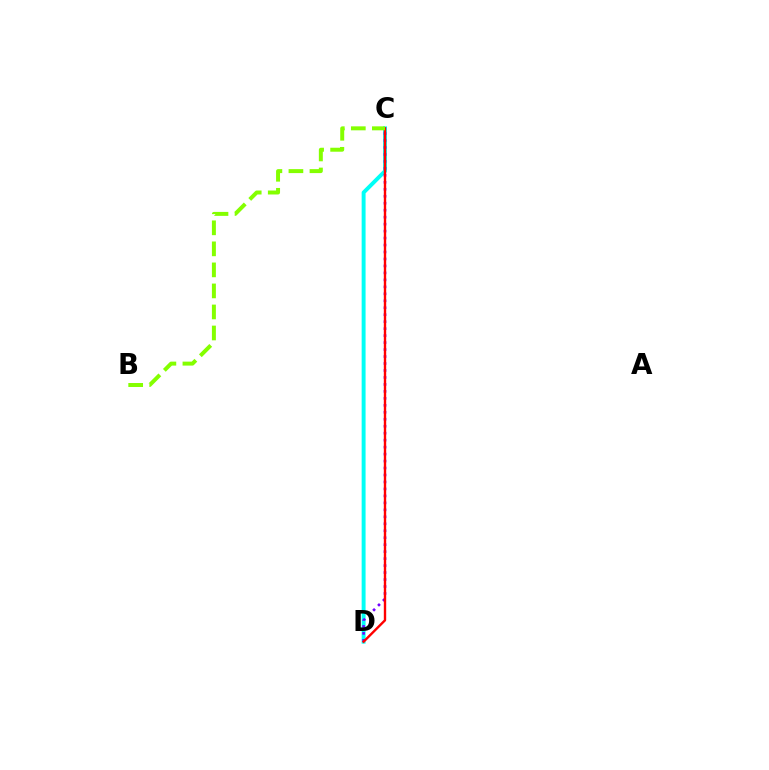{('C', 'D'): [{'color': '#00fff6', 'line_style': 'solid', 'thickness': 2.83}, {'color': '#7200ff', 'line_style': 'dotted', 'thickness': 1.89}, {'color': '#ff0000', 'line_style': 'solid', 'thickness': 1.71}], ('B', 'C'): [{'color': '#84ff00', 'line_style': 'dashed', 'thickness': 2.86}]}